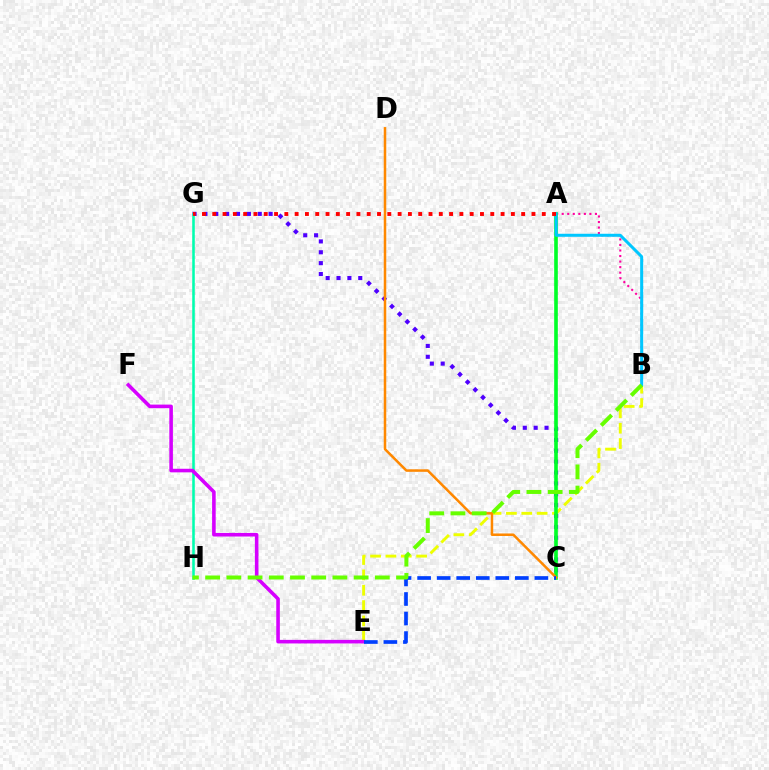{('B', 'E'): [{'color': '#eeff00', 'line_style': 'dashed', 'thickness': 2.09}], ('C', 'G'): [{'color': '#4f00ff', 'line_style': 'dotted', 'thickness': 2.95}], ('A', 'B'): [{'color': '#ff00a0', 'line_style': 'dotted', 'thickness': 1.51}, {'color': '#00c7ff', 'line_style': 'solid', 'thickness': 2.17}], ('A', 'C'): [{'color': '#00ff27', 'line_style': 'solid', 'thickness': 2.62}], ('G', 'H'): [{'color': '#00ffaf', 'line_style': 'solid', 'thickness': 1.84}], ('E', 'F'): [{'color': '#d600ff', 'line_style': 'solid', 'thickness': 2.58}], ('C', 'D'): [{'color': '#ff8800', 'line_style': 'solid', 'thickness': 1.81}], ('C', 'E'): [{'color': '#003fff', 'line_style': 'dashed', 'thickness': 2.66}], ('A', 'G'): [{'color': '#ff0000', 'line_style': 'dotted', 'thickness': 2.8}], ('B', 'H'): [{'color': '#66ff00', 'line_style': 'dashed', 'thickness': 2.88}]}